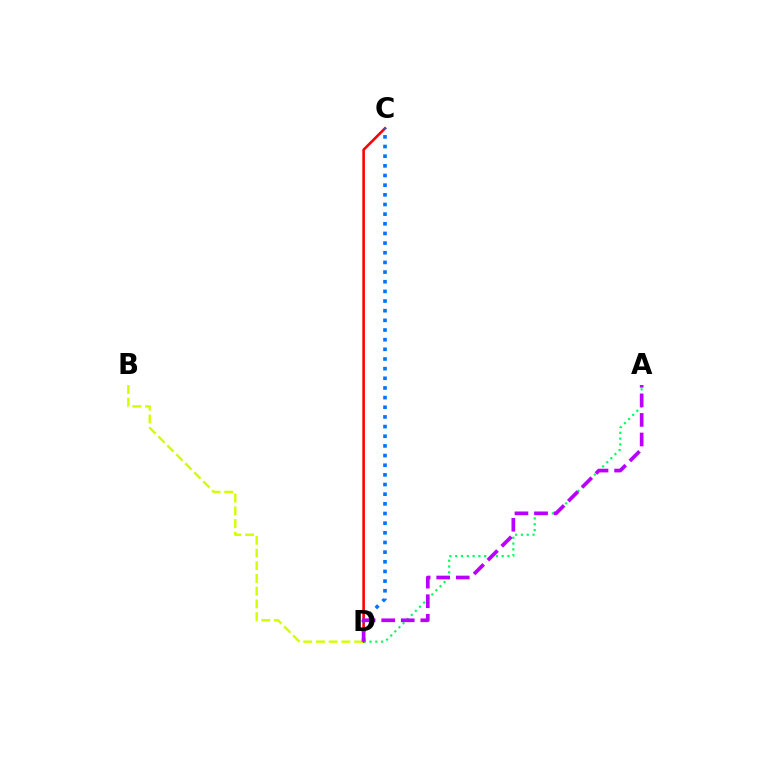{('C', 'D'): [{'color': '#ff0000', 'line_style': 'solid', 'thickness': 1.87}, {'color': '#0074ff', 'line_style': 'dotted', 'thickness': 2.62}], ('A', 'D'): [{'color': '#00ff5c', 'line_style': 'dotted', 'thickness': 1.58}, {'color': '#b900ff', 'line_style': 'dashed', 'thickness': 2.66}], ('B', 'D'): [{'color': '#d1ff00', 'line_style': 'dashed', 'thickness': 1.73}]}